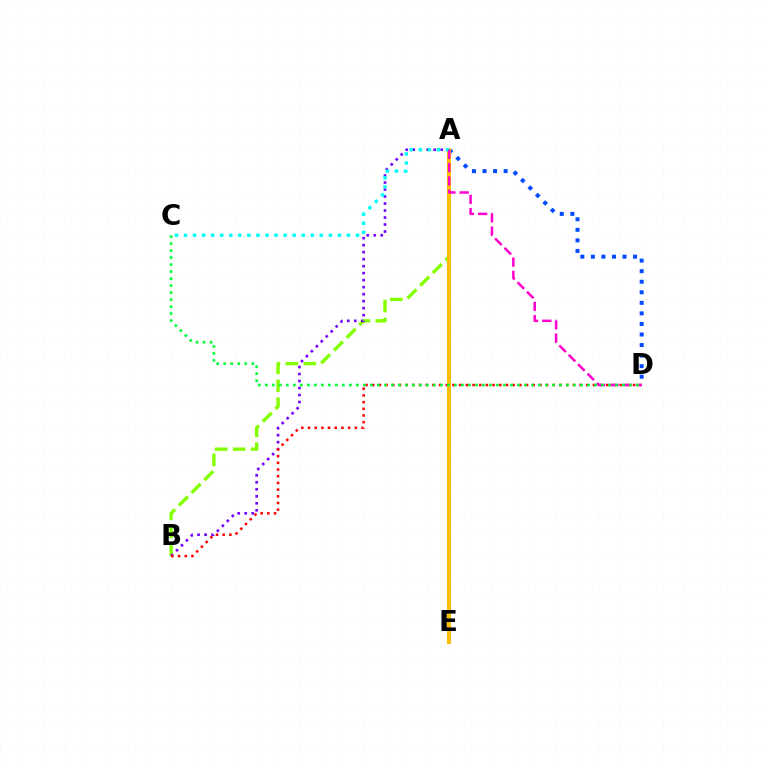{('A', 'B'): [{'color': '#84ff00', 'line_style': 'dashed', 'thickness': 2.44}, {'color': '#7200ff', 'line_style': 'dotted', 'thickness': 1.9}], ('A', 'D'): [{'color': '#004bff', 'line_style': 'dotted', 'thickness': 2.87}, {'color': '#ff00cf', 'line_style': 'dashed', 'thickness': 1.8}], ('B', 'D'): [{'color': '#ff0000', 'line_style': 'dotted', 'thickness': 1.82}], ('A', 'E'): [{'color': '#ffbd00', 'line_style': 'solid', 'thickness': 2.87}], ('A', 'C'): [{'color': '#00fff6', 'line_style': 'dotted', 'thickness': 2.46}], ('C', 'D'): [{'color': '#00ff39', 'line_style': 'dotted', 'thickness': 1.9}]}